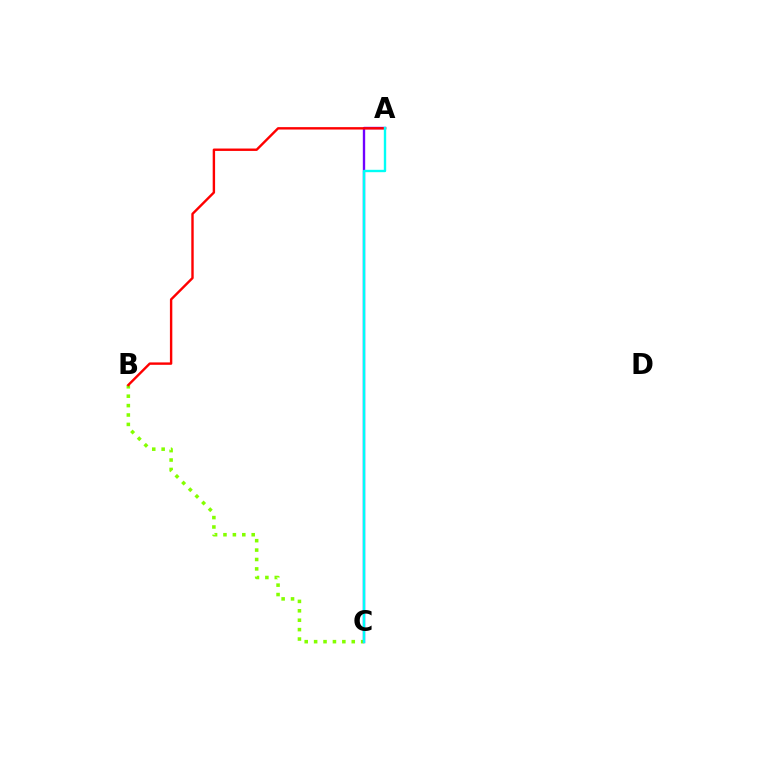{('B', 'C'): [{'color': '#84ff00', 'line_style': 'dotted', 'thickness': 2.56}], ('A', 'C'): [{'color': '#7200ff', 'line_style': 'solid', 'thickness': 1.7}, {'color': '#00fff6', 'line_style': 'solid', 'thickness': 1.72}], ('A', 'B'): [{'color': '#ff0000', 'line_style': 'solid', 'thickness': 1.73}]}